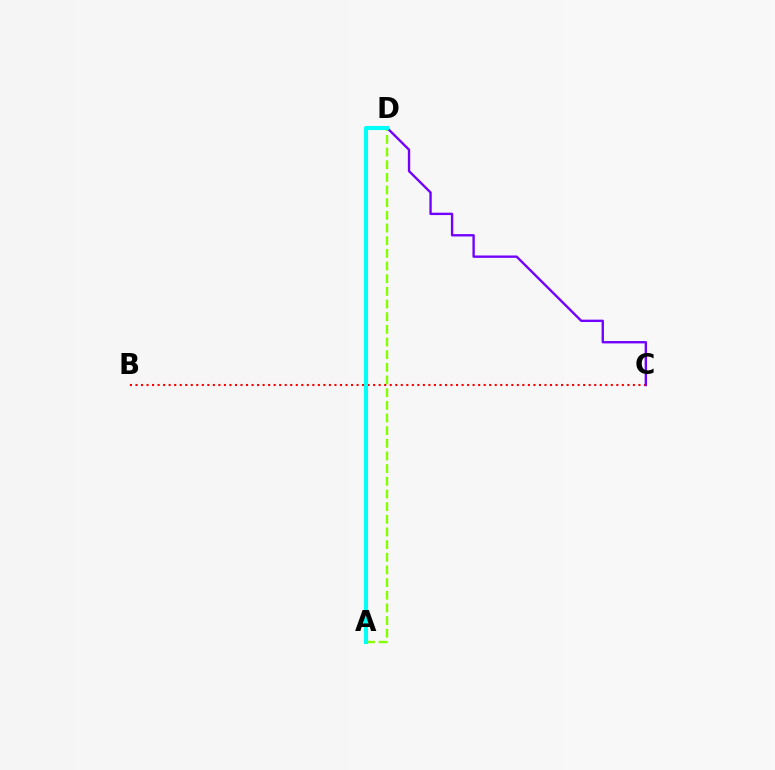{('A', 'D'): [{'color': '#84ff00', 'line_style': 'dashed', 'thickness': 1.72}, {'color': '#00fff6', 'line_style': 'solid', 'thickness': 2.96}], ('B', 'C'): [{'color': '#ff0000', 'line_style': 'dotted', 'thickness': 1.5}], ('C', 'D'): [{'color': '#7200ff', 'line_style': 'solid', 'thickness': 1.7}]}